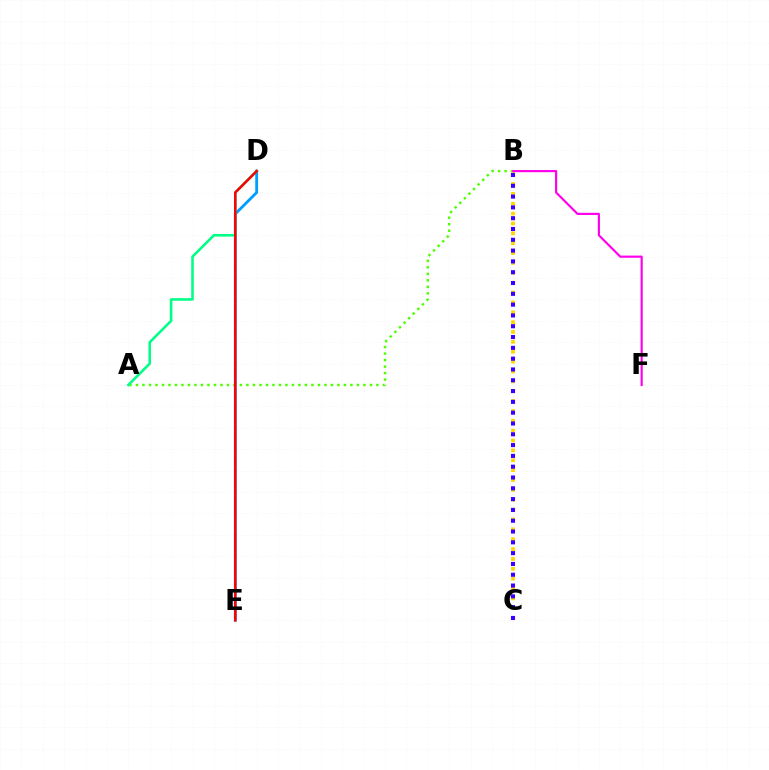{('D', 'E'): [{'color': '#009eff', 'line_style': 'solid', 'thickness': 2.03}, {'color': '#ff0000', 'line_style': 'solid', 'thickness': 1.8}], ('A', 'B'): [{'color': '#4fff00', 'line_style': 'dotted', 'thickness': 1.77}], ('A', 'D'): [{'color': '#00ff86', 'line_style': 'solid', 'thickness': 1.85}], ('B', 'C'): [{'color': '#ffd500', 'line_style': 'dotted', 'thickness': 2.68}, {'color': '#3700ff', 'line_style': 'dotted', 'thickness': 2.94}], ('B', 'F'): [{'color': '#ff00ed', 'line_style': 'solid', 'thickness': 1.56}]}